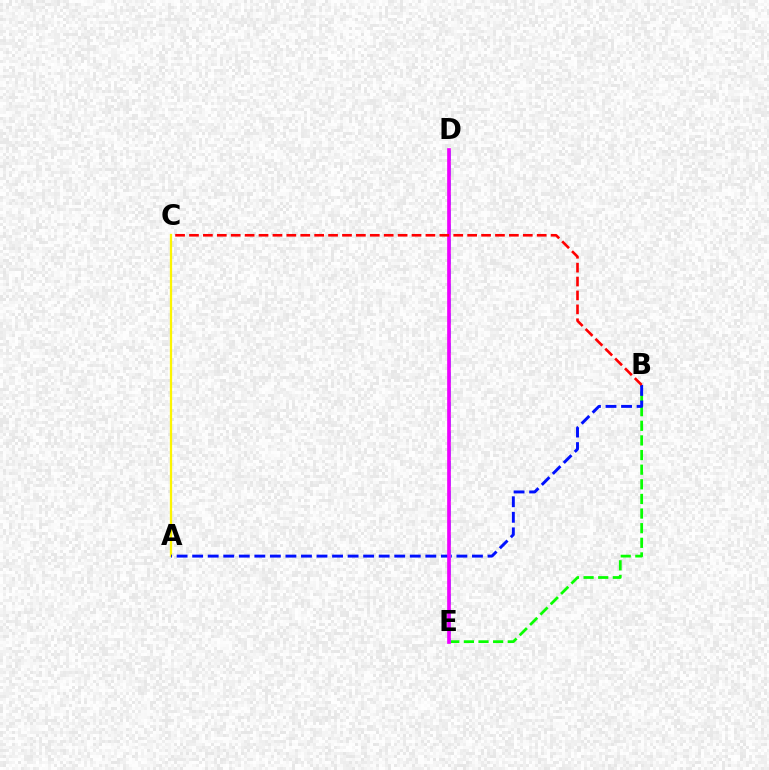{('B', 'E'): [{'color': '#08ff00', 'line_style': 'dashed', 'thickness': 1.99}], ('A', 'C'): [{'color': '#fcf500', 'line_style': 'solid', 'thickness': 1.64}], ('A', 'B'): [{'color': '#0010ff', 'line_style': 'dashed', 'thickness': 2.11}], ('D', 'E'): [{'color': '#00fff6', 'line_style': 'dashed', 'thickness': 2.01}, {'color': '#ee00ff', 'line_style': 'solid', 'thickness': 2.65}], ('B', 'C'): [{'color': '#ff0000', 'line_style': 'dashed', 'thickness': 1.89}]}